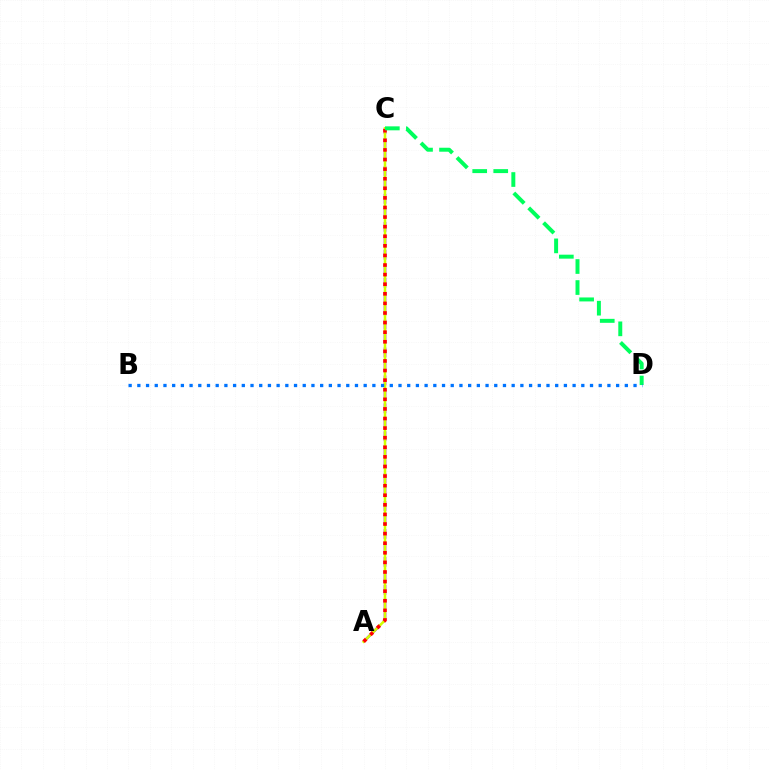{('A', 'C'): [{'color': '#b900ff', 'line_style': 'dashed', 'thickness': 1.9}, {'color': '#d1ff00', 'line_style': 'solid', 'thickness': 1.84}, {'color': '#ff0000', 'line_style': 'dotted', 'thickness': 2.61}], ('C', 'D'): [{'color': '#00ff5c', 'line_style': 'dashed', 'thickness': 2.86}], ('B', 'D'): [{'color': '#0074ff', 'line_style': 'dotted', 'thickness': 2.37}]}